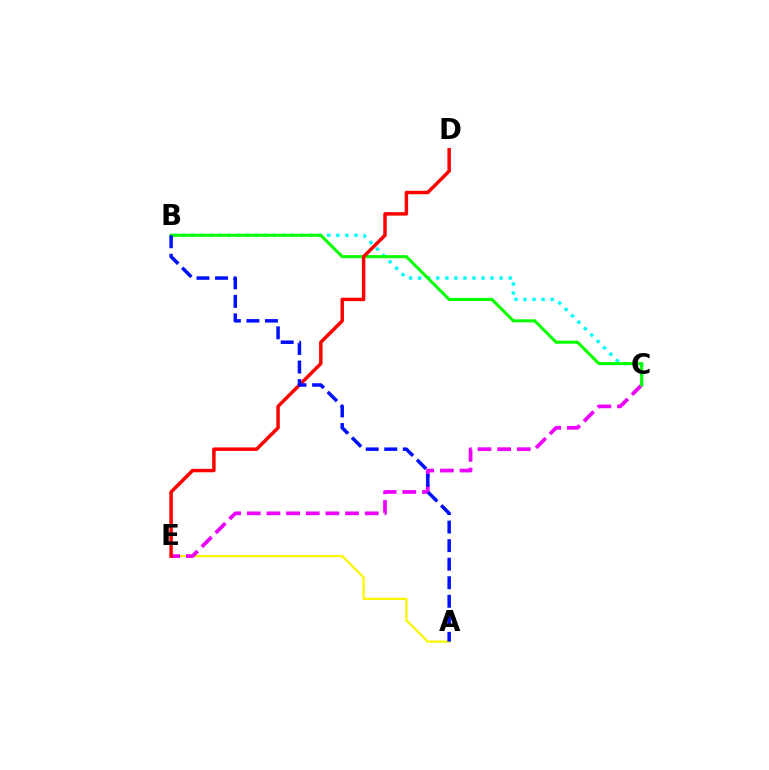{('B', 'C'): [{'color': '#00fff6', 'line_style': 'dotted', 'thickness': 2.46}, {'color': '#08ff00', 'line_style': 'solid', 'thickness': 2.21}], ('A', 'E'): [{'color': '#fcf500', 'line_style': 'solid', 'thickness': 1.63}], ('C', 'E'): [{'color': '#ee00ff', 'line_style': 'dashed', 'thickness': 2.67}], ('D', 'E'): [{'color': '#ff0000', 'line_style': 'solid', 'thickness': 2.5}], ('A', 'B'): [{'color': '#0010ff', 'line_style': 'dashed', 'thickness': 2.52}]}